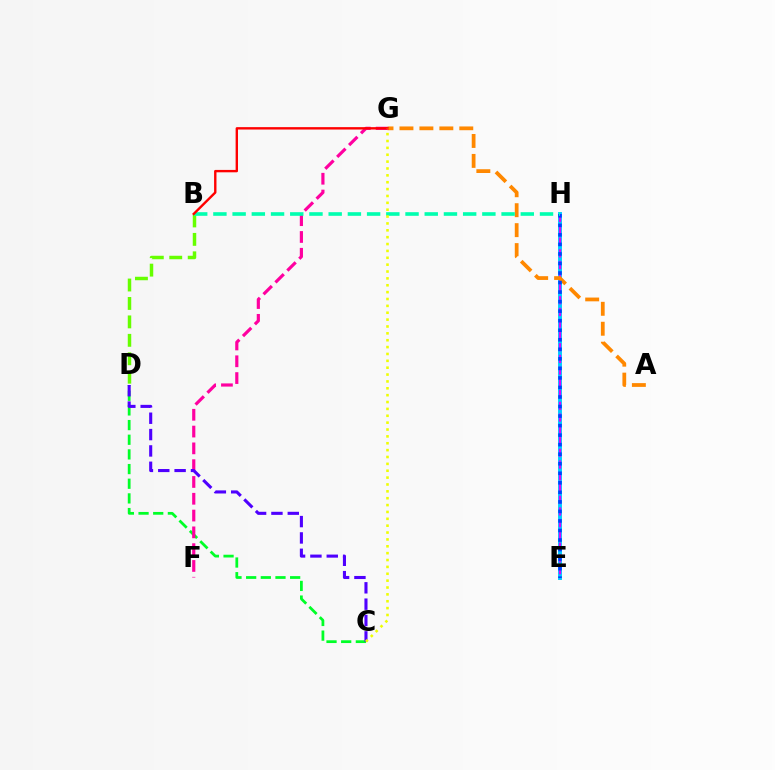{('C', 'D'): [{'color': '#00ff27', 'line_style': 'dashed', 'thickness': 1.99}, {'color': '#4f00ff', 'line_style': 'dashed', 'thickness': 2.22}], ('E', 'H'): [{'color': '#00c7ff', 'line_style': 'solid', 'thickness': 2.82}, {'color': '#d600ff', 'line_style': 'dashed', 'thickness': 1.59}, {'color': '#003fff', 'line_style': 'dotted', 'thickness': 2.59}], ('A', 'G'): [{'color': '#ff8800', 'line_style': 'dashed', 'thickness': 2.71}], ('B', 'D'): [{'color': '#66ff00', 'line_style': 'dashed', 'thickness': 2.5}], ('F', 'G'): [{'color': '#ff00a0', 'line_style': 'dashed', 'thickness': 2.28}], ('B', 'H'): [{'color': '#00ffaf', 'line_style': 'dashed', 'thickness': 2.61}], ('B', 'G'): [{'color': '#ff0000', 'line_style': 'solid', 'thickness': 1.72}], ('C', 'G'): [{'color': '#eeff00', 'line_style': 'dotted', 'thickness': 1.87}]}